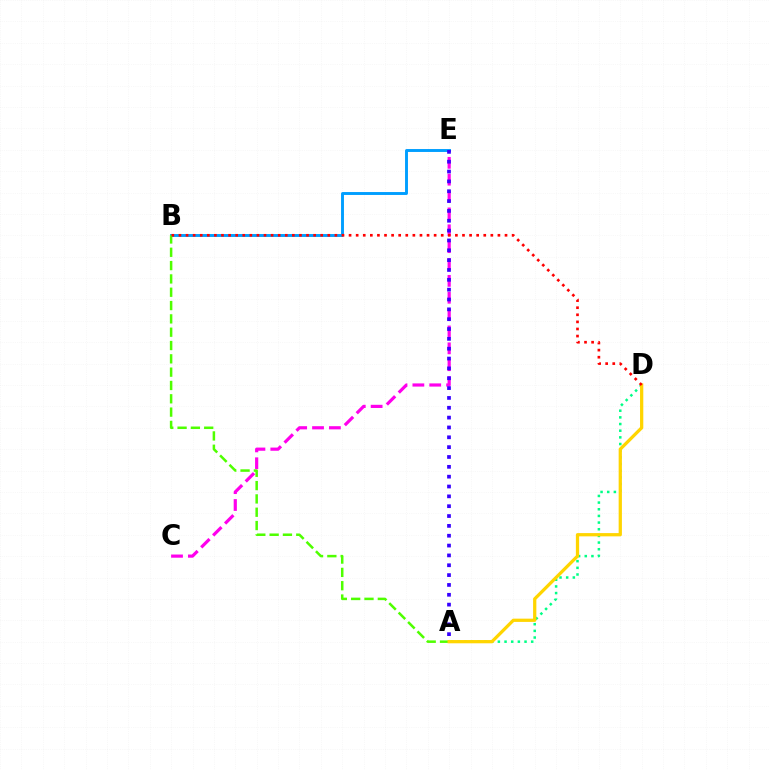{('C', 'E'): [{'color': '#ff00ed', 'line_style': 'dashed', 'thickness': 2.29}], ('B', 'E'): [{'color': '#009eff', 'line_style': 'solid', 'thickness': 2.1}], ('A', 'B'): [{'color': '#4fff00', 'line_style': 'dashed', 'thickness': 1.81}], ('A', 'D'): [{'color': '#00ff86', 'line_style': 'dotted', 'thickness': 1.81}, {'color': '#ffd500', 'line_style': 'solid', 'thickness': 2.34}], ('A', 'E'): [{'color': '#3700ff', 'line_style': 'dotted', 'thickness': 2.67}], ('B', 'D'): [{'color': '#ff0000', 'line_style': 'dotted', 'thickness': 1.93}]}